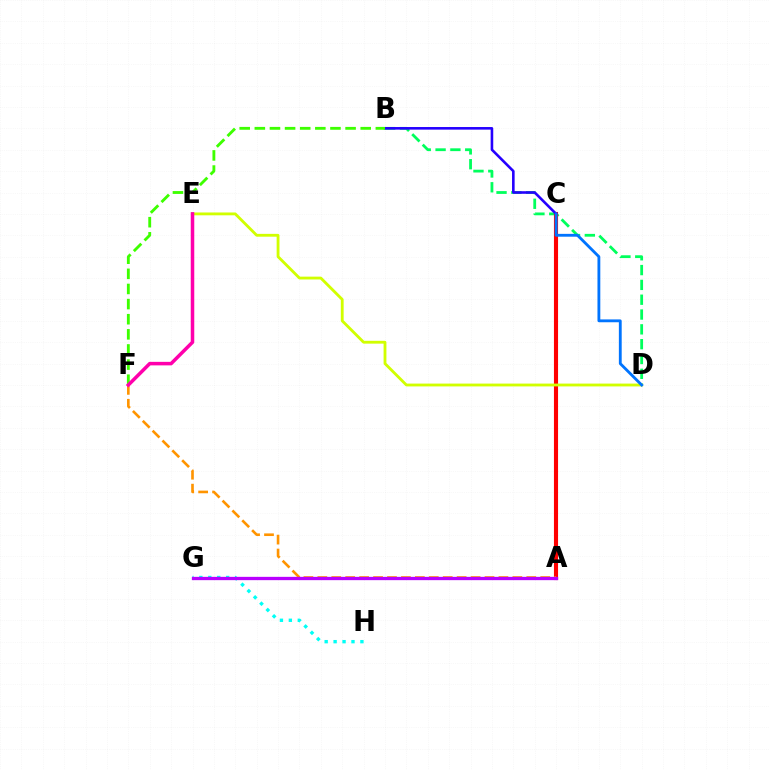{('B', 'D'): [{'color': '#00ff5c', 'line_style': 'dashed', 'thickness': 2.01}], ('A', 'C'): [{'color': '#ff0000', 'line_style': 'solid', 'thickness': 2.96}], ('D', 'E'): [{'color': '#d1ff00', 'line_style': 'solid', 'thickness': 2.04}], ('G', 'H'): [{'color': '#00fff6', 'line_style': 'dotted', 'thickness': 2.43}], ('B', 'C'): [{'color': '#2500ff', 'line_style': 'solid', 'thickness': 1.87}], ('B', 'F'): [{'color': '#3dff00', 'line_style': 'dashed', 'thickness': 2.05}], ('A', 'F'): [{'color': '#ff9400', 'line_style': 'dashed', 'thickness': 1.89}], ('C', 'D'): [{'color': '#0074ff', 'line_style': 'solid', 'thickness': 2.04}], ('E', 'F'): [{'color': '#ff00ac', 'line_style': 'solid', 'thickness': 2.54}], ('A', 'G'): [{'color': '#b900ff', 'line_style': 'solid', 'thickness': 2.38}]}